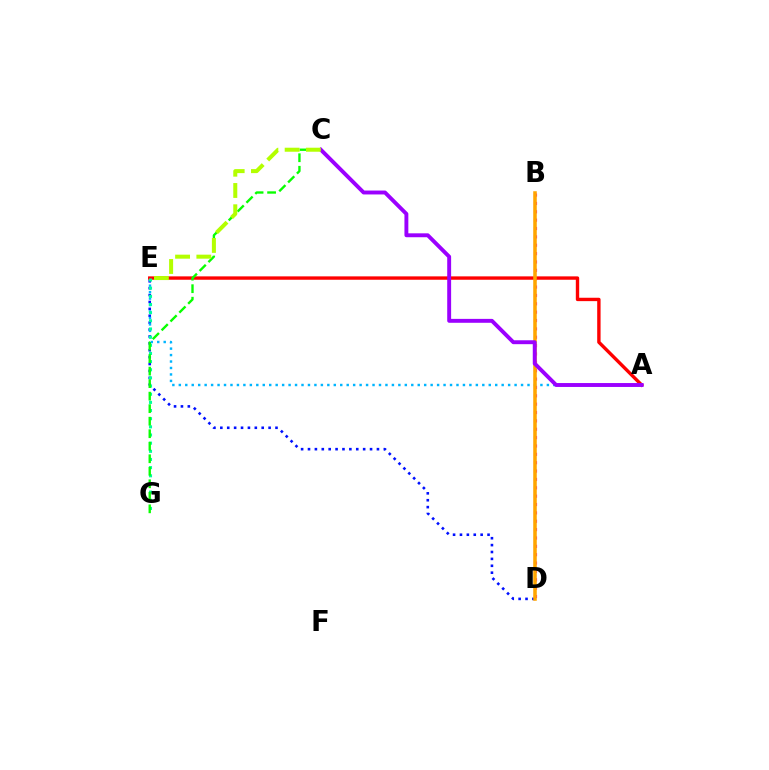{('D', 'E'): [{'color': '#0010ff', 'line_style': 'dotted', 'thickness': 1.87}], ('B', 'D'): [{'color': '#ff00bd', 'line_style': 'dotted', 'thickness': 2.27}, {'color': '#ffa500', 'line_style': 'solid', 'thickness': 2.55}], ('A', 'E'): [{'color': '#00b5ff', 'line_style': 'dotted', 'thickness': 1.75}, {'color': '#ff0000', 'line_style': 'solid', 'thickness': 2.43}], ('E', 'G'): [{'color': '#00ff9d', 'line_style': 'dotted', 'thickness': 2.22}], ('C', 'G'): [{'color': '#08ff00', 'line_style': 'dashed', 'thickness': 1.7}], ('A', 'C'): [{'color': '#9b00ff', 'line_style': 'solid', 'thickness': 2.81}], ('C', 'E'): [{'color': '#b3ff00', 'line_style': 'dashed', 'thickness': 2.89}]}